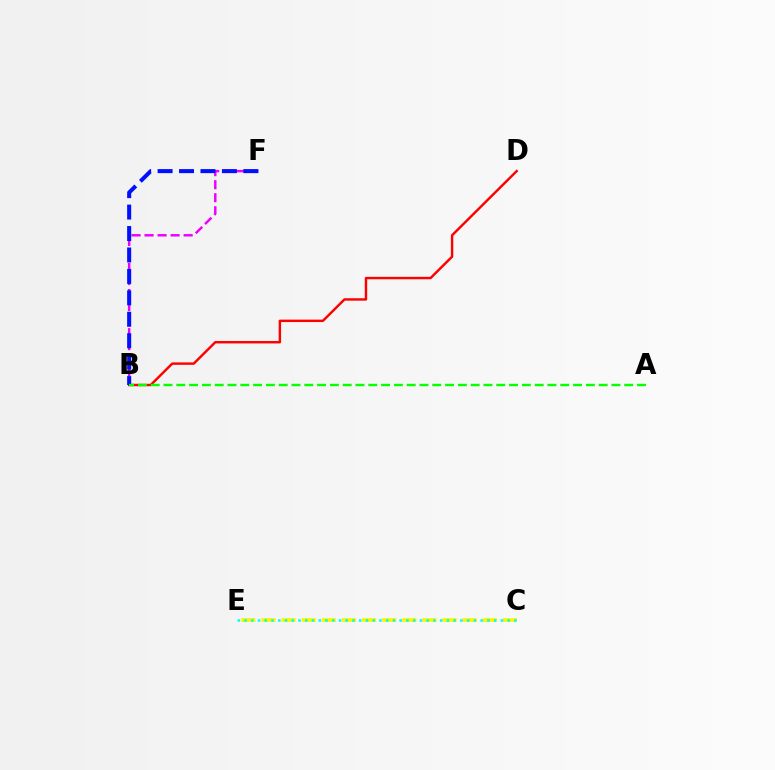{('B', 'D'): [{'color': '#ff0000', 'line_style': 'solid', 'thickness': 1.75}], ('C', 'E'): [{'color': '#fcf500', 'line_style': 'dashed', 'thickness': 2.73}, {'color': '#00fff6', 'line_style': 'dotted', 'thickness': 1.83}], ('B', 'F'): [{'color': '#ee00ff', 'line_style': 'dashed', 'thickness': 1.77}, {'color': '#0010ff', 'line_style': 'dashed', 'thickness': 2.91}], ('A', 'B'): [{'color': '#08ff00', 'line_style': 'dashed', 'thickness': 1.74}]}